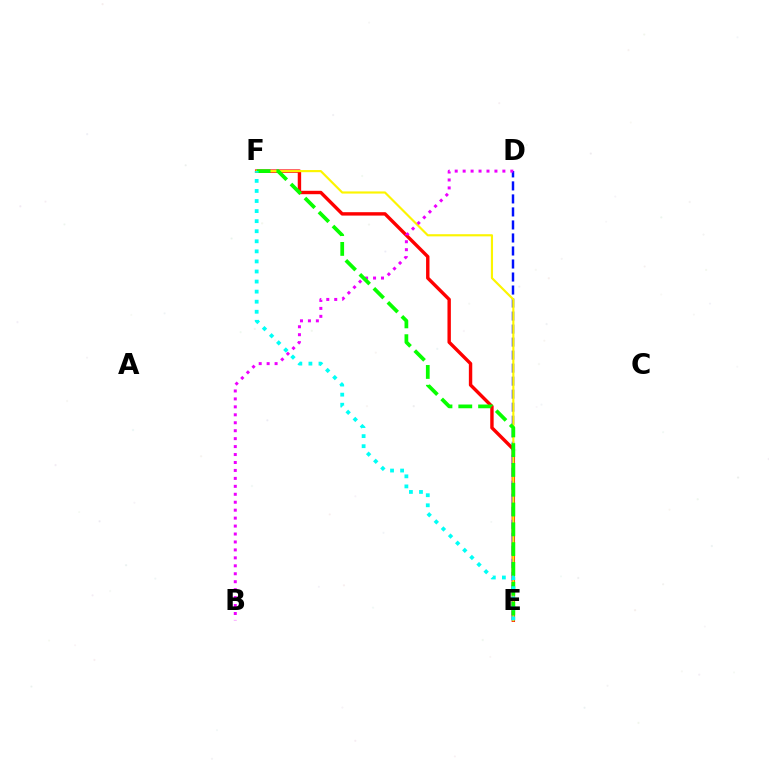{('E', 'F'): [{'color': '#ff0000', 'line_style': 'solid', 'thickness': 2.45}, {'color': '#fcf500', 'line_style': 'solid', 'thickness': 1.55}, {'color': '#08ff00', 'line_style': 'dashed', 'thickness': 2.69}, {'color': '#00fff6', 'line_style': 'dotted', 'thickness': 2.74}], ('D', 'E'): [{'color': '#0010ff', 'line_style': 'dashed', 'thickness': 1.77}], ('B', 'D'): [{'color': '#ee00ff', 'line_style': 'dotted', 'thickness': 2.16}]}